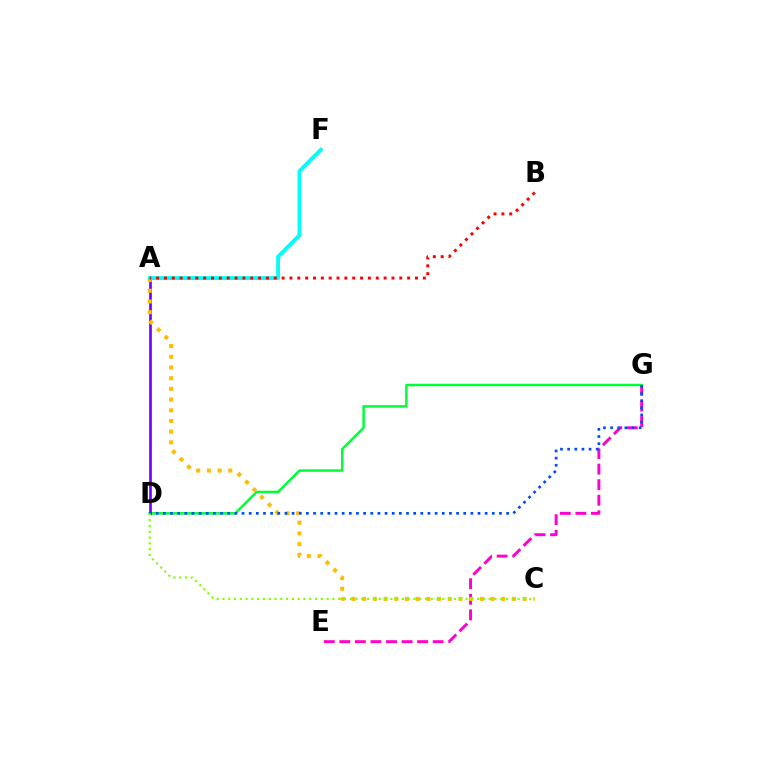{('E', 'G'): [{'color': '#ff00cf', 'line_style': 'dashed', 'thickness': 2.11}], ('D', 'G'): [{'color': '#00ff39', 'line_style': 'solid', 'thickness': 1.81}, {'color': '#004bff', 'line_style': 'dotted', 'thickness': 1.94}], ('A', 'D'): [{'color': '#7200ff', 'line_style': 'solid', 'thickness': 1.92}], ('A', 'C'): [{'color': '#ffbd00', 'line_style': 'dotted', 'thickness': 2.91}], ('C', 'D'): [{'color': '#84ff00', 'line_style': 'dotted', 'thickness': 1.57}], ('A', 'F'): [{'color': '#00fff6', 'line_style': 'solid', 'thickness': 2.77}], ('A', 'B'): [{'color': '#ff0000', 'line_style': 'dotted', 'thickness': 2.13}]}